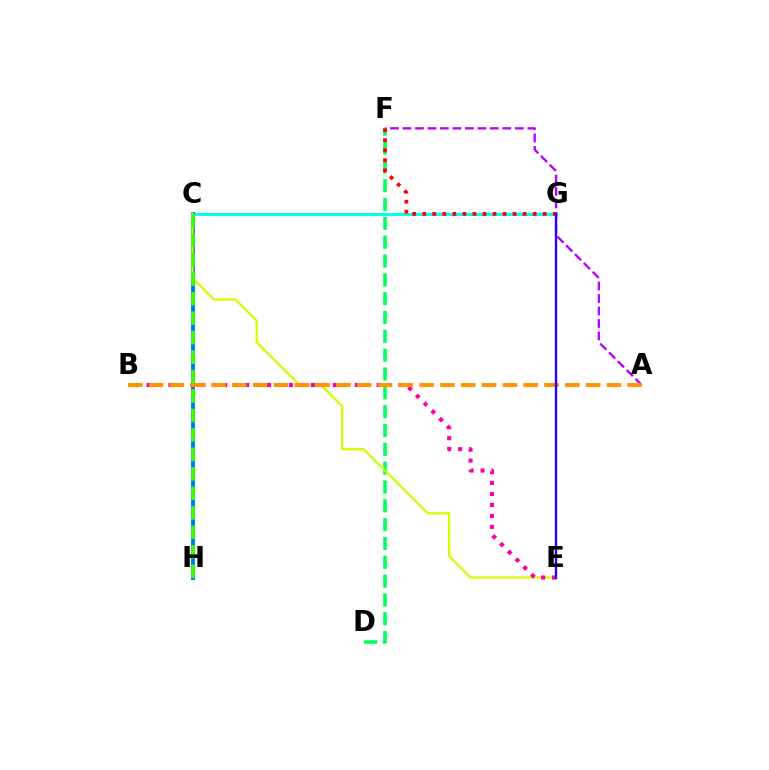{('C', 'G'): [{'color': '#00fff6', 'line_style': 'solid', 'thickness': 2.16}], ('A', 'F'): [{'color': '#b900ff', 'line_style': 'dashed', 'thickness': 1.7}], ('C', 'H'): [{'color': '#0074ff', 'line_style': 'solid', 'thickness': 2.8}, {'color': '#3dff00', 'line_style': 'dashed', 'thickness': 2.64}], ('D', 'F'): [{'color': '#00ff5c', 'line_style': 'dashed', 'thickness': 2.56}], ('C', 'E'): [{'color': '#d1ff00', 'line_style': 'solid', 'thickness': 1.64}], ('B', 'E'): [{'color': '#ff00ac', 'line_style': 'dotted', 'thickness': 2.98}], ('F', 'G'): [{'color': '#ff0000', 'line_style': 'dotted', 'thickness': 2.73}], ('A', 'B'): [{'color': '#ff9400', 'line_style': 'dashed', 'thickness': 2.83}], ('E', 'G'): [{'color': '#2500ff', 'line_style': 'solid', 'thickness': 1.68}]}